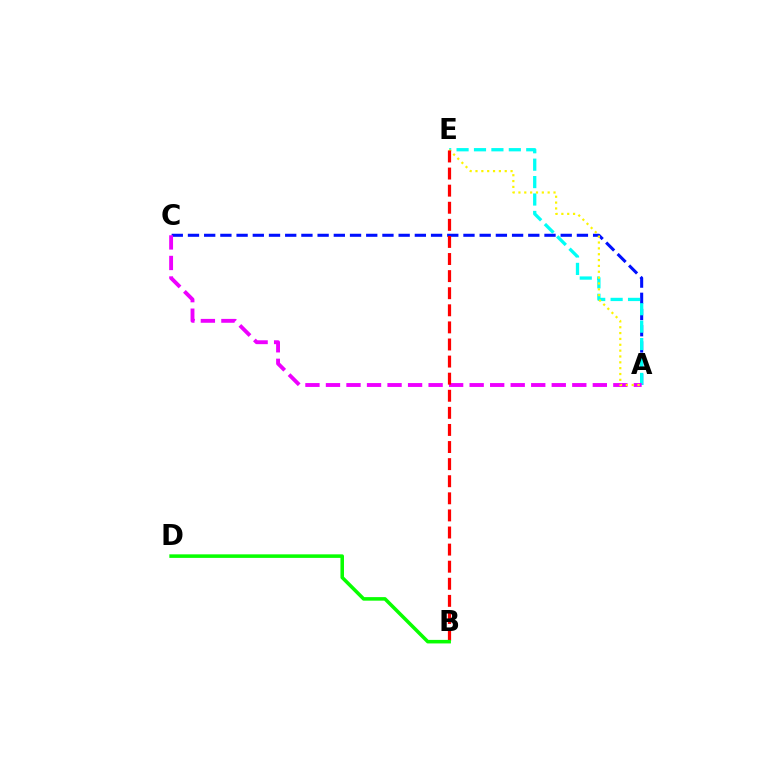{('A', 'C'): [{'color': '#0010ff', 'line_style': 'dashed', 'thickness': 2.2}, {'color': '#ee00ff', 'line_style': 'dashed', 'thickness': 2.79}], ('A', 'E'): [{'color': '#00fff6', 'line_style': 'dashed', 'thickness': 2.37}, {'color': '#fcf500', 'line_style': 'dotted', 'thickness': 1.59}], ('B', 'E'): [{'color': '#ff0000', 'line_style': 'dashed', 'thickness': 2.32}], ('B', 'D'): [{'color': '#08ff00', 'line_style': 'solid', 'thickness': 2.55}]}